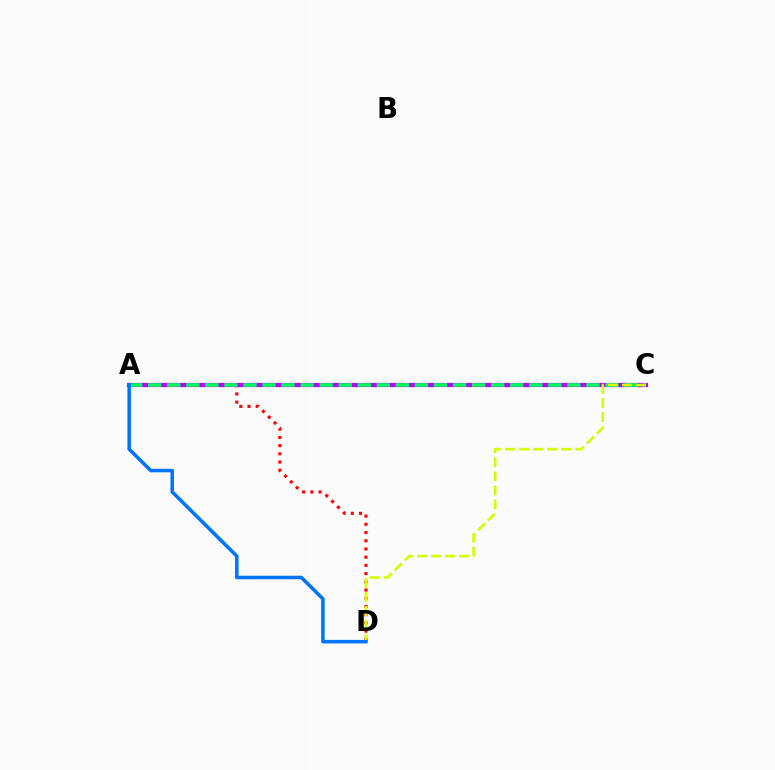{('A', 'D'): [{'color': '#ff0000', 'line_style': 'dotted', 'thickness': 2.23}, {'color': '#0074ff', 'line_style': 'solid', 'thickness': 2.53}], ('A', 'C'): [{'color': '#b900ff', 'line_style': 'solid', 'thickness': 3.0}, {'color': '#00ff5c', 'line_style': 'dashed', 'thickness': 2.59}], ('C', 'D'): [{'color': '#d1ff00', 'line_style': 'dashed', 'thickness': 1.91}]}